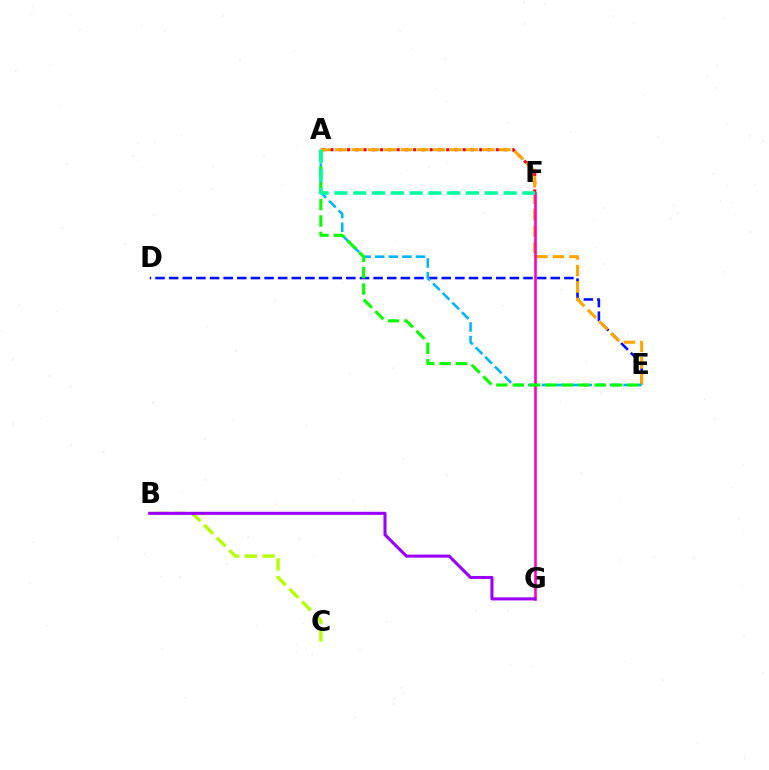{('A', 'F'): [{'color': '#ff0000', 'line_style': 'dotted', 'thickness': 2.25}, {'color': '#00ff9d', 'line_style': 'dashed', 'thickness': 2.55}], ('D', 'E'): [{'color': '#0010ff', 'line_style': 'dashed', 'thickness': 1.85}], ('A', 'E'): [{'color': '#ffa500', 'line_style': 'dashed', 'thickness': 2.23}, {'color': '#00b5ff', 'line_style': 'dashed', 'thickness': 1.85}, {'color': '#08ff00', 'line_style': 'dashed', 'thickness': 2.23}], ('B', 'C'): [{'color': '#b3ff00', 'line_style': 'dashed', 'thickness': 2.41}], ('F', 'G'): [{'color': '#ff00bd', 'line_style': 'solid', 'thickness': 1.87}], ('B', 'G'): [{'color': '#9b00ff', 'line_style': 'solid', 'thickness': 2.21}]}